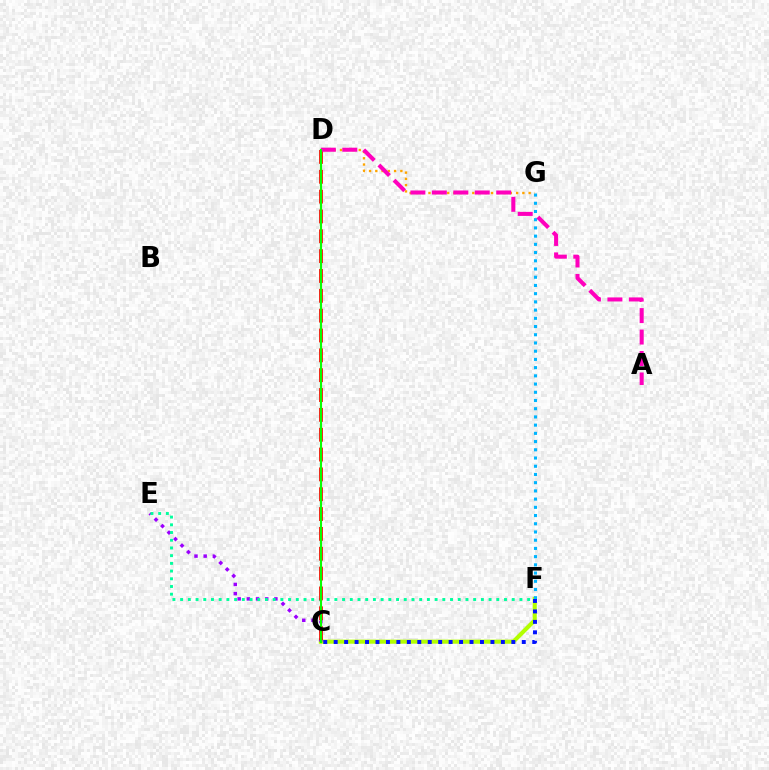{('C', 'F'): [{'color': '#b3ff00', 'line_style': 'solid', 'thickness': 2.95}, {'color': '#0010ff', 'line_style': 'dotted', 'thickness': 2.84}], ('C', 'E'): [{'color': '#9b00ff', 'line_style': 'dotted', 'thickness': 2.49}], ('F', 'G'): [{'color': '#00b5ff', 'line_style': 'dotted', 'thickness': 2.23}], ('E', 'F'): [{'color': '#00ff9d', 'line_style': 'dotted', 'thickness': 2.1}], ('D', 'G'): [{'color': '#ffa500', 'line_style': 'dotted', 'thickness': 1.7}], ('C', 'D'): [{'color': '#ff0000', 'line_style': 'dashed', 'thickness': 2.7}, {'color': '#08ff00', 'line_style': 'solid', 'thickness': 1.53}], ('A', 'D'): [{'color': '#ff00bd', 'line_style': 'dashed', 'thickness': 2.91}]}